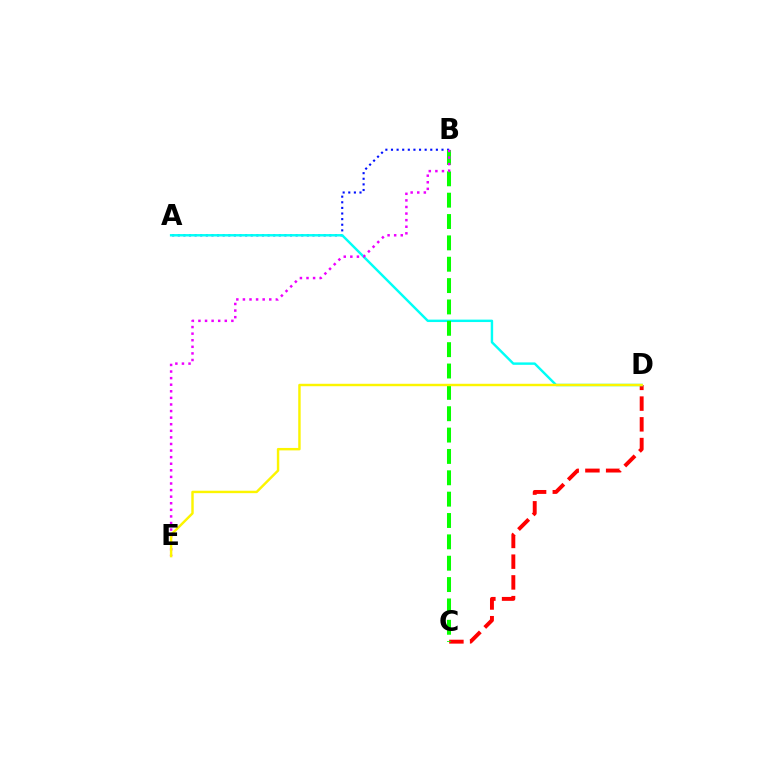{('A', 'B'): [{'color': '#0010ff', 'line_style': 'dotted', 'thickness': 1.52}], ('C', 'D'): [{'color': '#ff0000', 'line_style': 'dashed', 'thickness': 2.82}], ('A', 'D'): [{'color': '#00fff6', 'line_style': 'solid', 'thickness': 1.75}], ('B', 'C'): [{'color': '#08ff00', 'line_style': 'dashed', 'thickness': 2.9}], ('B', 'E'): [{'color': '#ee00ff', 'line_style': 'dotted', 'thickness': 1.79}], ('D', 'E'): [{'color': '#fcf500', 'line_style': 'solid', 'thickness': 1.75}]}